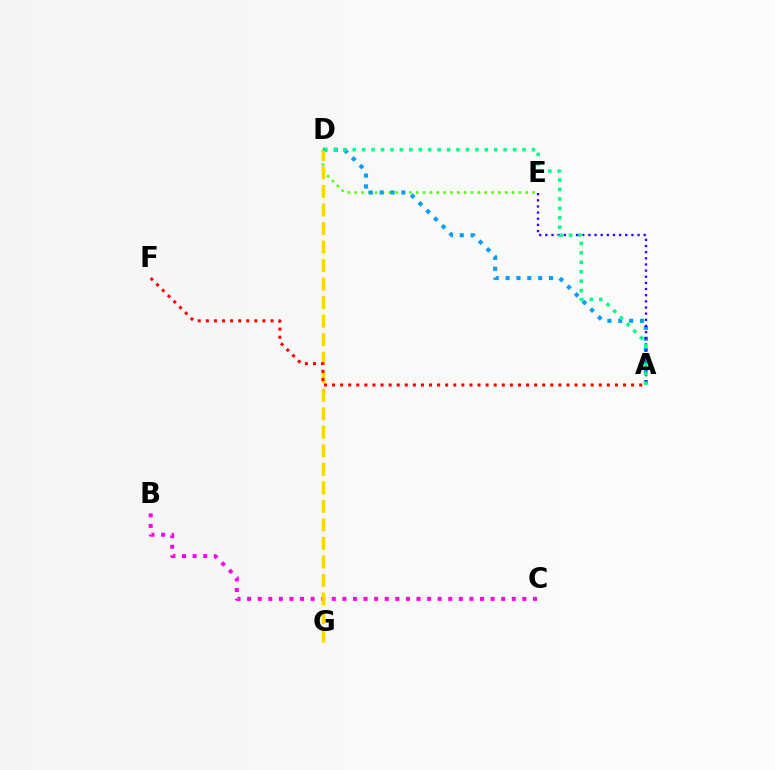{('D', 'E'): [{'color': '#4fff00', 'line_style': 'dotted', 'thickness': 1.86}], ('A', 'D'): [{'color': '#009eff', 'line_style': 'dotted', 'thickness': 2.95}, {'color': '#00ff86', 'line_style': 'dotted', 'thickness': 2.56}], ('A', 'E'): [{'color': '#3700ff', 'line_style': 'dotted', 'thickness': 1.67}], ('B', 'C'): [{'color': '#ff00ed', 'line_style': 'dotted', 'thickness': 2.88}], ('D', 'G'): [{'color': '#ffd500', 'line_style': 'dashed', 'thickness': 2.52}], ('A', 'F'): [{'color': '#ff0000', 'line_style': 'dotted', 'thickness': 2.2}]}